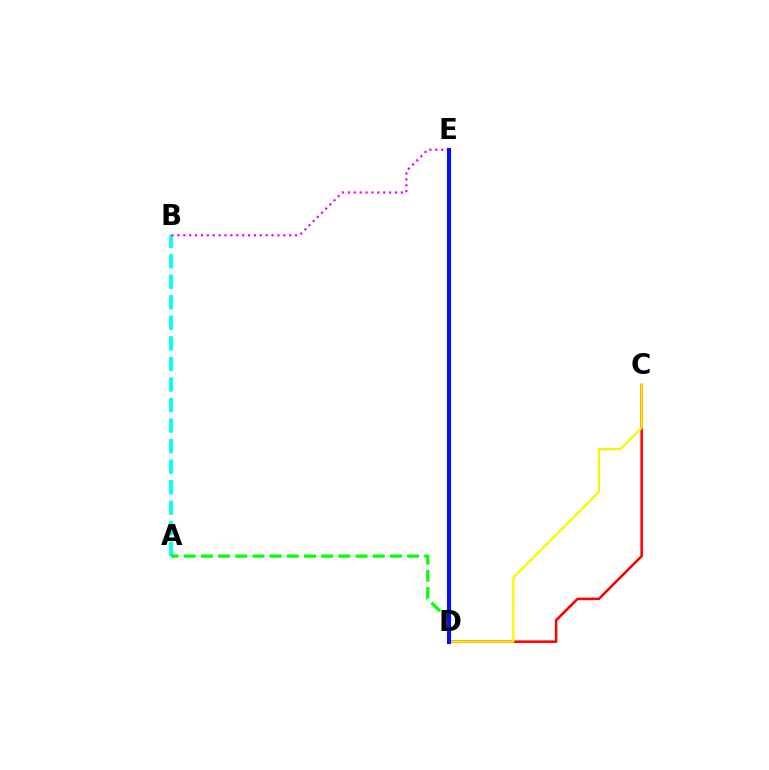{('C', 'D'): [{'color': '#ff0000', 'line_style': 'solid', 'thickness': 1.83}, {'color': '#fcf500', 'line_style': 'solid', 'thickness': 1.61}], ('A', 'B'): [{'color': '#00fff6', 'line_style': 'dashed', 'thickness': 2.79}], ('B', 'E'): [{'color': '#ee00ff', 'line_style': 'dotted', 'thickness': 1.6}], ('A', 'D'): [{'color': '#08ff00', 'line_style': 'dashed', 'thickness': 2.33}], ('D', 'E'): [{'color': '#0010ff', 'line_style': 'solid', 'thickness': 2.94}]}